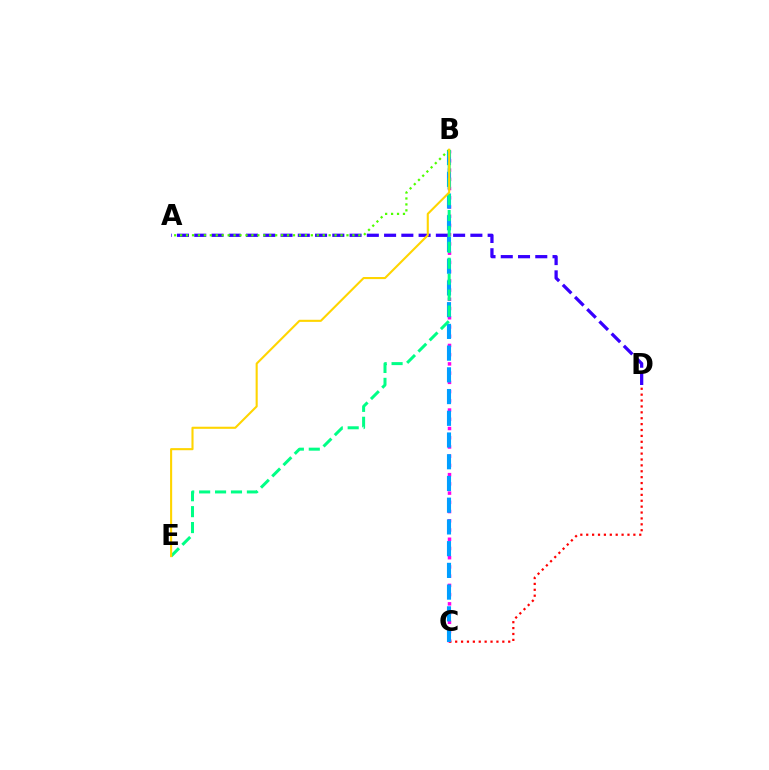{('B', 'C'): [{'color': '#ff00ed', 'line_style': 'dotted', 'thickness': 2.51}, {'color': '#009eff', 'line_style': 'dashed', 'thickness': 2.95}], ('C', 'D'): [{'color': '#ff0000', 'line_style': 'dotted', 'thickness': 1.6}], ('A', 'D'): [{'color': '#3700ff', 'line_style': 'dashed', 'thickness': 2.34}], ('B', 'E'): [{'color': '#00ff86', 'line_style': 'dashed', 'thickness': 2.16}, {'color': '#ffd500', 'line_style': 'solid', 'thickness': 1.51}], ('A', 'B'): [{'color': '#4fff00', 'line_style': 'dotted', 'thickness': 1.61}]}